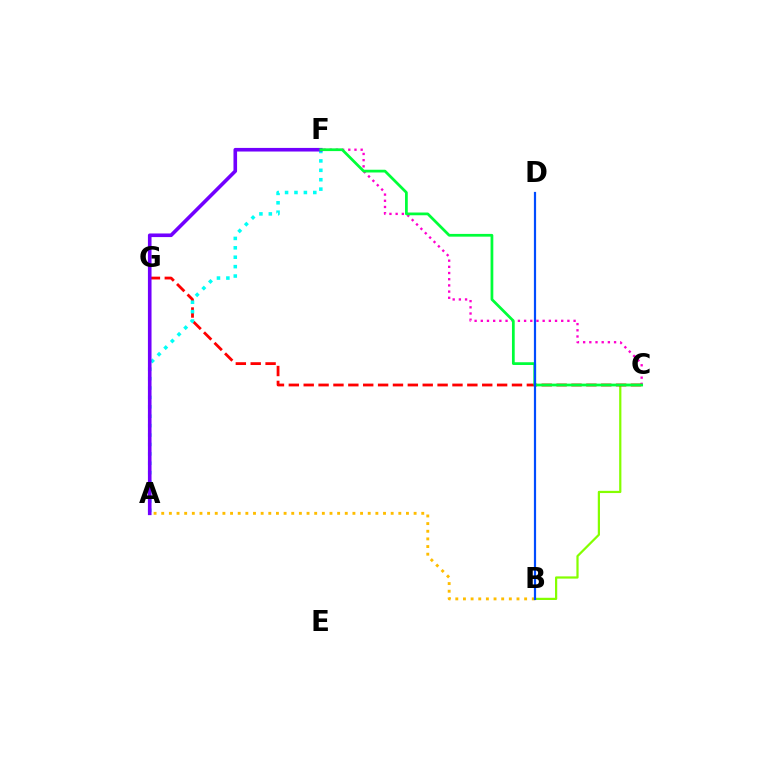{('A', 'B'): [{'color': '#ffbd00', 'line_style': 'dotted', 'thickness': 2.08}], ('B', 'C'): [{'color': '#84ff00', 'line_style': 'solid', 'thickness': 1.6}], ('C', 'F'): [{'color': '#ff00cf', 'line_style': 'dotted', 'thickness': 1.68}, {'color': '#00ff39', 'line_style': 'solid', 'thickness': 1.98}], ('C', 'G'): [{'color': '#ff0000', 'line_style': 'dashed', 'thickness': 2.02}], ('A', 'F'): [{'color': '#00fff6', 'line_style': 'dotted', 'thickness': 2.56}, {'color': '#7200ff', 'line_style': 'solid', 'thickness': 2.6}], ('B', 'D'): [{'color': '#004bff', 'line_style': 'solid', 'thickness': 1.59}]}